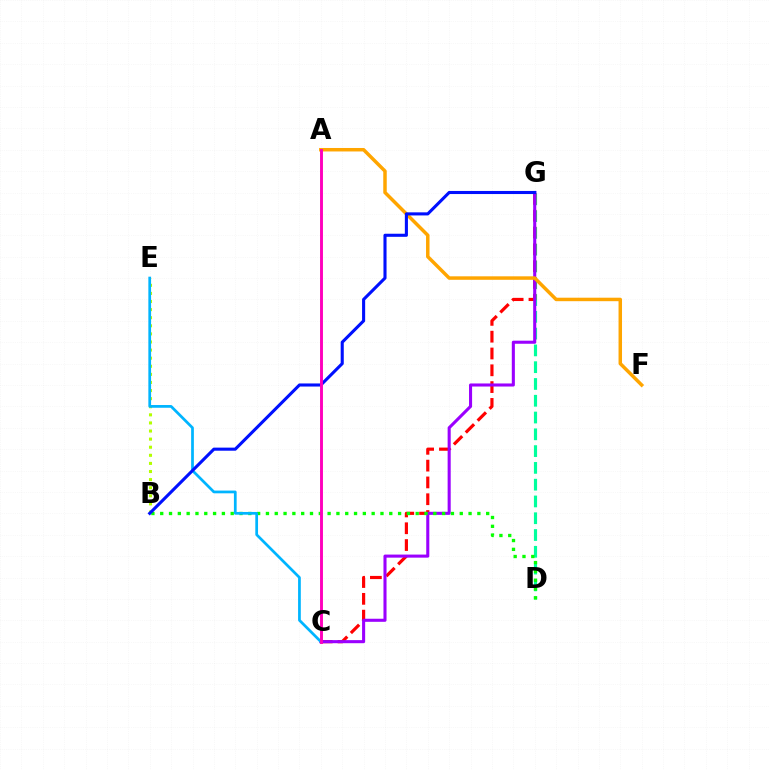{('D', 'G'): [{'color': '#00ff9d', 'line_style': 'dashed', 'thickness': 2.28}], ('C', 'G'): [{'color': '#ff0000', 'line_style': 'dashed', 'thickness': 2.28}, {'color': '#9b00ff', 'line_style': 'solid', 'thickness': 2.21}], ('B', 'E'): [{'color': '#b3ff00', 'line_style': 'dotted', 'thickness': 2.2}], ('A', 'F'): [{'color': '#ffa500', 'line_style': 'solid', 'thickness': 2.51}], ('B', 'D'): [{'color': '#08ff00', 'line_style': 'dotted', 'thickness': 2.39}], ('C', 'E'): [{'color': '#00b5ff', 'line_style': 'solid', 'thickness': 1.97}], ('B', 'G'): [{'color': '#0010ff', 'line_style': 'solid', 'thickness': 2.22}], ('A', 'C'): [{'color': '#ff00bd', 'line_style': 'solid', 'thickness': 2.1}]}